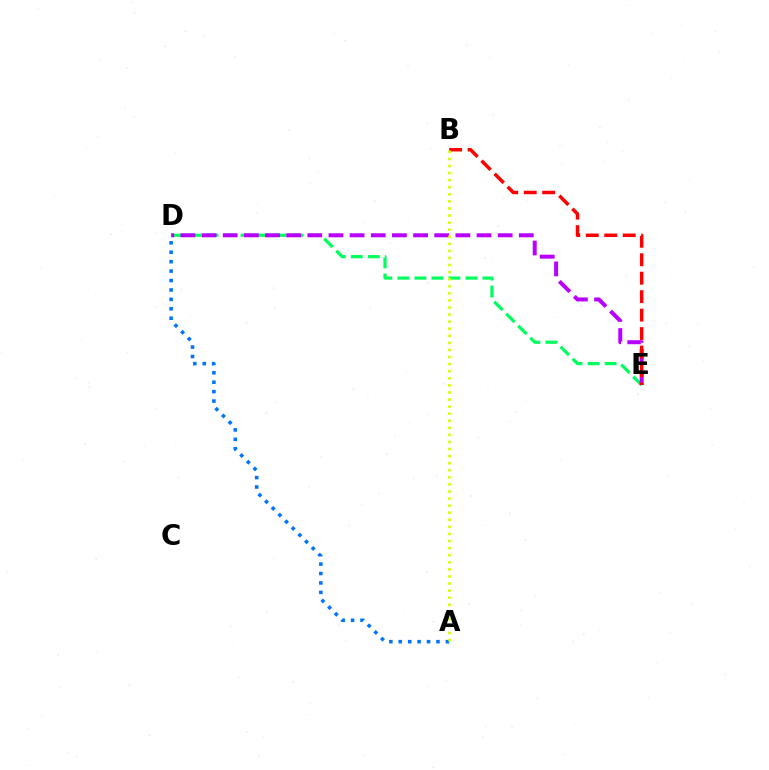{('D', 'E'): [{'color': '#00ff5c', 'line_style': 'dashed', 'thickness': 2.31}, {'color': '#b900ff', 'line_style': 'dashed', 'thickness': 2.87}], ('B', 'E'): [{'color': '#ff0000', 'line_style': 'dashed', 'thickness': 2.51}], ('A', 'D'): [{'color': '#0074ff', 'line_style': 'dotted', 'thickness': 2.56}], ('A', 'B'): [{'color': '#d1ff00', 'line_style': 'dotted', 'thickness': 1.92}]}